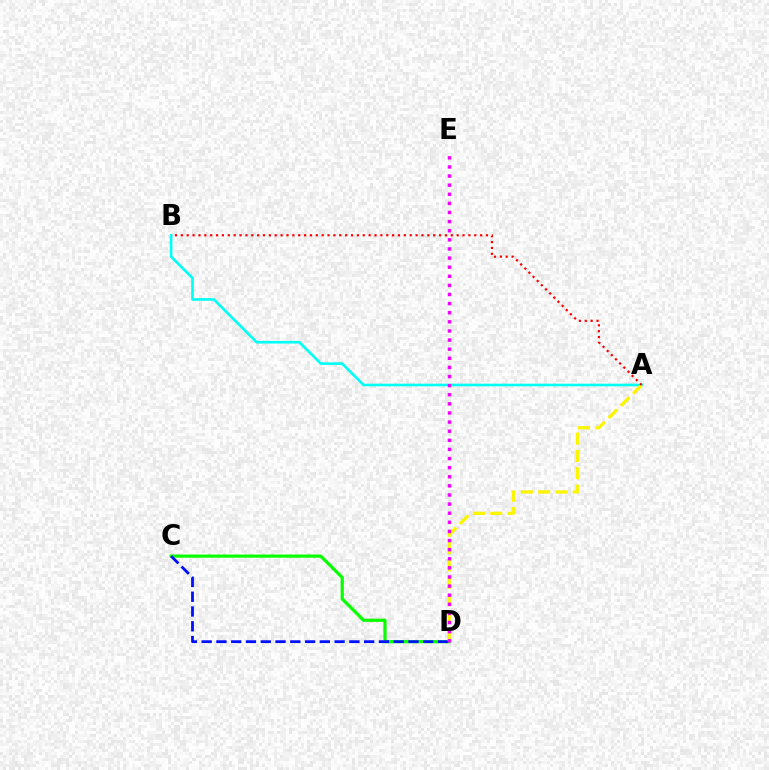{('C', 'D'): [{'color': '#08ff00', 'line_style': 'solid', 'thickness': 2.29}, {'color': '#0010ff', 'line_style': 'dashed', 'thickness': 2.01}], ('A', 'B'): [{'color': '#00fff6', 'line_style': 'solid', 'thickness': 1.89}, {'color': '#ff0000', 'line_style': 'dotted', 'thickness': 1.59}], ('A', 'D'): [{'color': '#fcf500', 'line_style': 'dashed', 'thickness': 2.35}], ('D', 'E'): [{'color': '#ee00ff', 'line_style': 'dotted', 'thickness': 2.48}]}